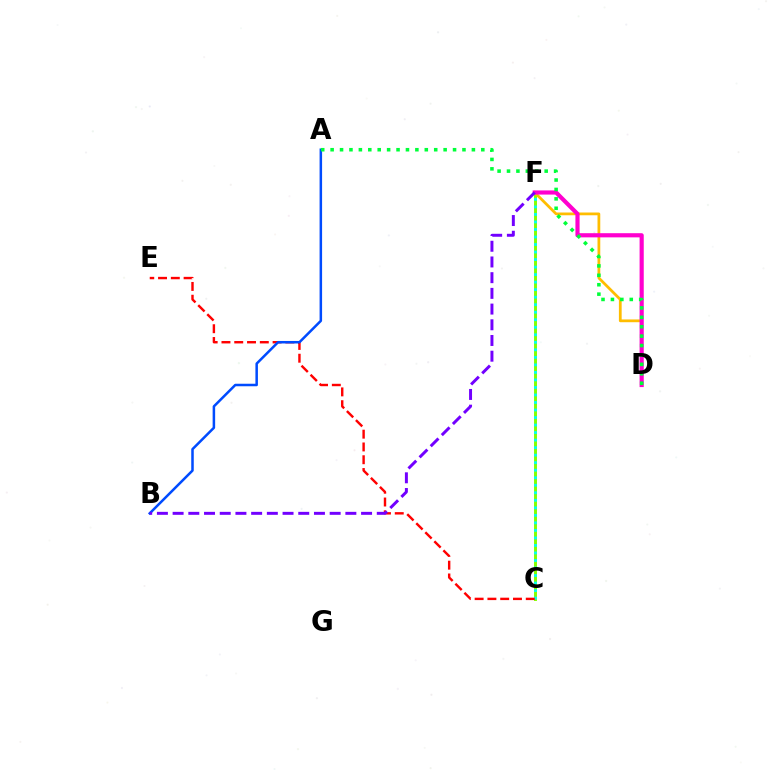{('C', 'F'): [{'color': '#84ff00', 'line_style': 'solid', 'thickness': 2.12}, {'color': '#00fff6', 'line_style': 'dotted', 'thickness': 2.04}], ('D', 'F'): [{'color': '#ffbd00', 'line_style': 'solid', 'thickness': 1.99}, {'color': '#ff00cf', 'line_style': 'solid', 'thickness': 2.99}], ('C', 'E'): [{'color': '#ff0000', 'line_style': 'dashed', 'thickness': 1.74}], ('A', 'B'): [{'color': '#004bff', 'line_style': 'solid', 'thickness': 1.81}], ('B', 'F'): [{'color': '#7200ff', 'line_style': 'dashed', 'thickness': 2.13}], ('A', 'D'): [{'color': '#00ff39', 'line_style': 'dotted', 'thickness': 2.56}]}